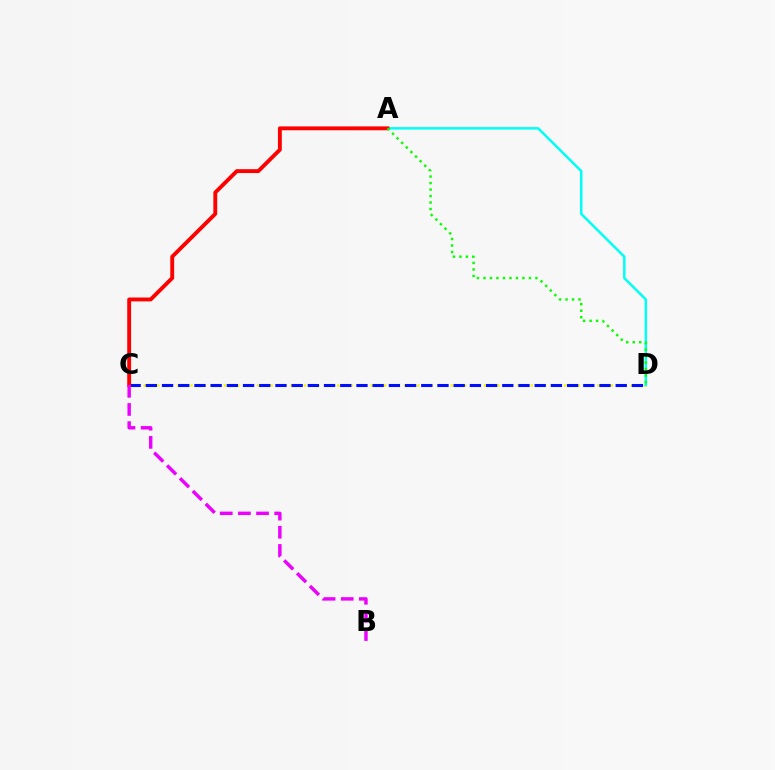{('C', 'D'): [{'color': '#fcf500', 'line_style': 'dotted', 'thickness': 1.81}, {'color': '#0010ff', 'line_style': 'dashed', 'thickness': 2.2}], ('A', 'D'): [{'color': '#00fff6', 'line_style': 'solid', 'thickness': 1.79}, {'color': '#08ff00', 'line_style': 'dotted', 'thickness': 1.76}], ('A', 'C'): [{'color': '#ff0000', 'line_style': 'solid', 'thickness': 2.79}], ('B', 'C'): [{'color': '#ee00ff', 'line_style': 'dashed', 'thickness': 2.46}]}